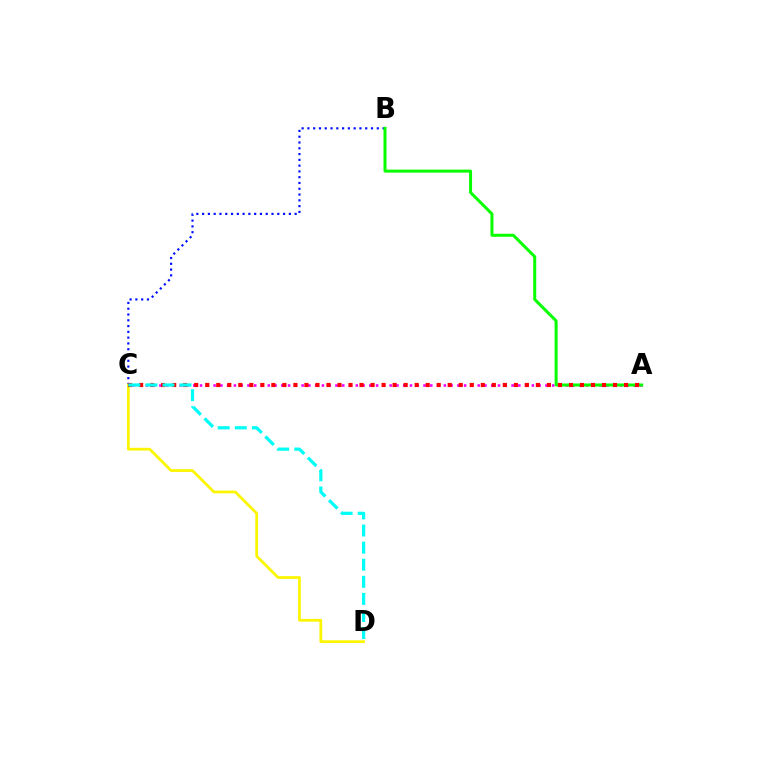{('A', 'C'): [{'color': '#ee00ff', 'line_style': 'dotted', 'thickness': 1.84}, {'color': '#ff0000', 'line_style': 'dotted', 'thickness': 2.99}], ('B', 'C'): [{'color': '#0010ff', 'line_style': 'dotted', 'thickness': 1.57}], ('C', 'D'): [{'color': '#fcf500', 'line_style': 'solid', 'thickness': 1.98}, {'color': '#00fff6', 'line_style': 'dashed', 'thickness': 2.32}], ('A', 'B'): [{'color': '#08ff00', 'line_style': 'solid', 'thickness': 2.16}]}